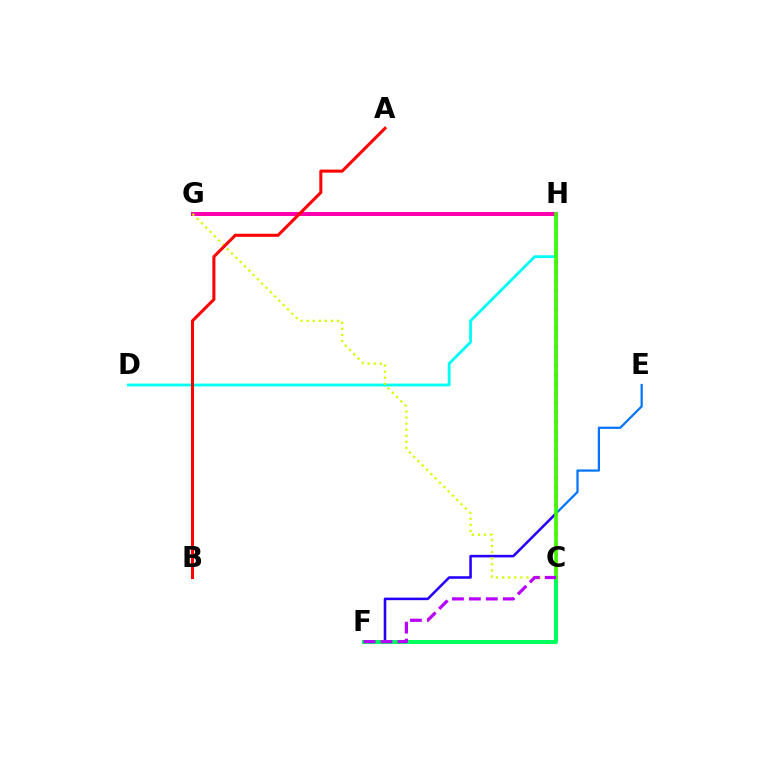{('C', 'E'): [{'color': '#0074ff', 'line_style': 'solid', 'thickness': 1.59}], ('C', 'H'): [{'color': '#ff9400', 'line_style': 'dotted', 'thickness': 2.54}, {'color': '#3dff00', 'line_style': 'solid', 'thickness': 2.58}], ('F', 'H'): [{'color': '#2500ff', 'line_style': 'solid', 'thickness': 1.84}], ('D', 'H'): [{'color': '#00fff6', 'line_style': 'solid', 'thickness': 2.01}], ('C', 'F'): [{'color': '#00ff5c', 'line_style': 'solid', 'thickness': 2.84}, {'color': '#b900ff', 'line_style': 'dashed', 'thickness': 2.3}], ('G', 'H'): [{'color': '#ff00ac', 'line_style': 'solid', 'thickness': 2.87}], ('C', 'G'): [{'color': '#d1ff00', 'line_style': 'dotted', 'thickness': 1.65}], ('A', 'B'): [{'color': '#ff0000', 'line_style': 'solid', 'thickness': 2.19}]}